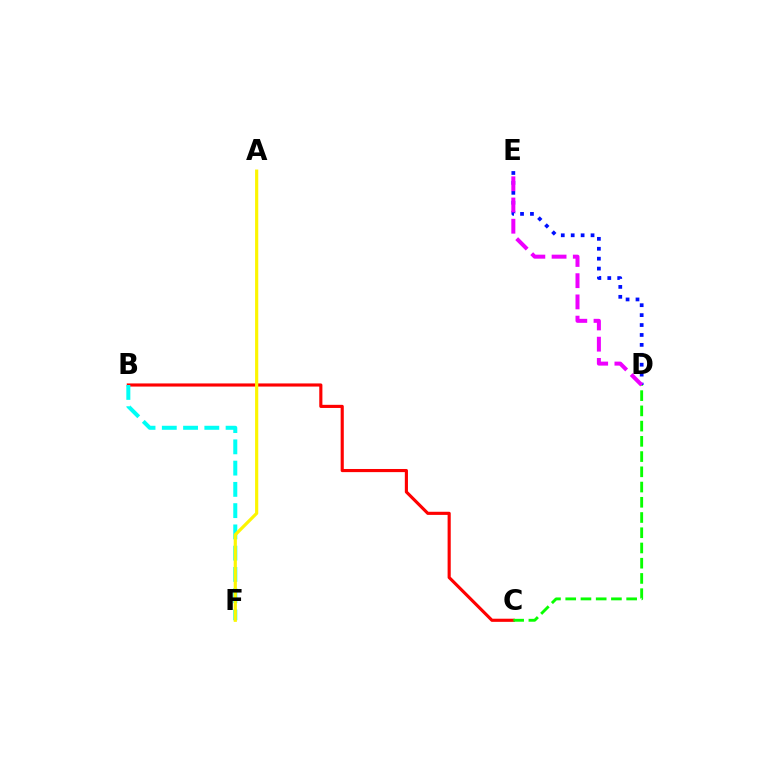{('B', 'C'): [{'color': '#ff0000', 'line_style': 'solid', 'thickness': 2.26}], ('B', 'F'): [{'color': '#00fff6', 'line_style': 'dashed', 'thickness': 2.89}], ('A', 'F'): [{'color': '#fcf500', 'line_style': 'solid', 'thickness': 2.28}], ('D', 'E'): [{'color': '#0010ff', 'line_style': 'dotted', 'thickness': 2.7}, {'color': '#ee00ff', 'line_style': 'dashed', 'thickness': 2.88}], ('C', 'D'): [{'color': '#08ff00', 'line_style': 'dashed', 'thickness': 2.07}]}